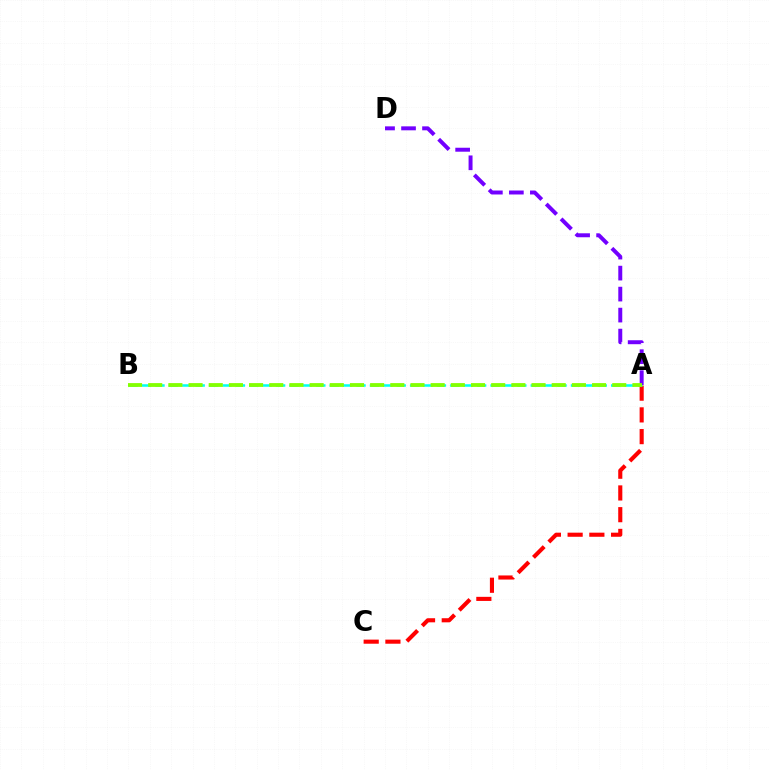{('A', 'C'): [{'color': '#ff0000', 'line_style': 'dashed', 'thickness': 2.95}], ('A', 'B'): [{'color': '#00fff6', 'line_style': 'dashed', 'thickness': 1.82}, {'color': '#84ff00', 'line_style': 'dashed', 'thickness': 2.74}], ('A', 'D'): [{'color': '#7200ff', 'line_style': 'dashed', 'thickness': 2.85}]}